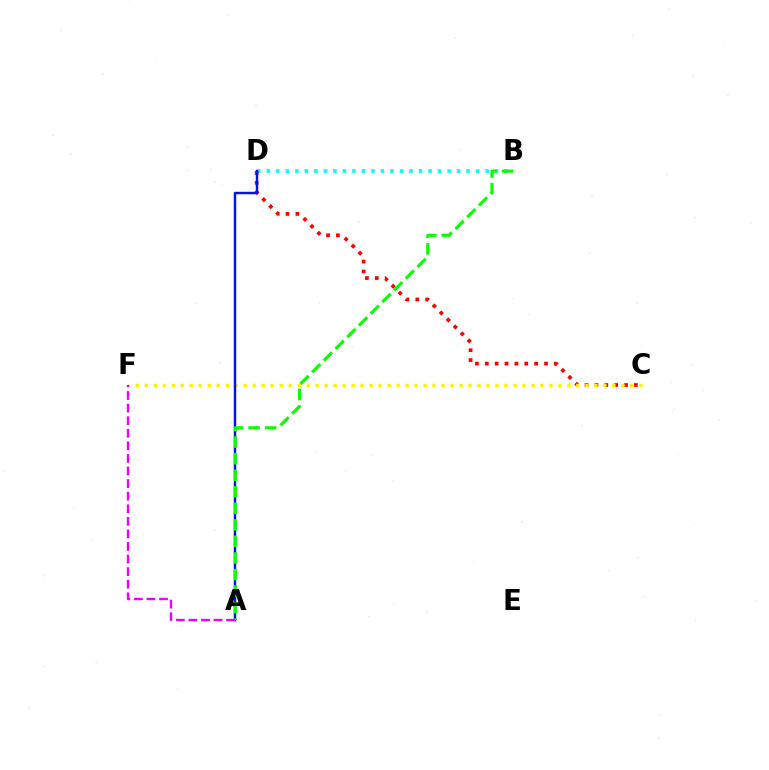{('B', 'D'): [{'color': '#00fff6', 'line_style': 'dotted', 'thickness': 2.58}], ('C', 'D'): [{'color': '#ff0000', 'line_style': 'dotted', 'thickness': 2.68}], ('C', 'F'): [{'color': '#fcf500', 'line_style': 'dotted', 'thickness': 2.44}], ('A', 'D'): [{'color': '#0010ff', 'line_style': 'solid', 'thickness': 1.76}], ('A', 'B'): [{'color': '#08ff00', 'line_style': 'dashed', 'thickness': 2.25}], ('A', 'F'): [{'color': '#ee00ff', 'line_style': 'dashed', 'thickness': 1.71}]}